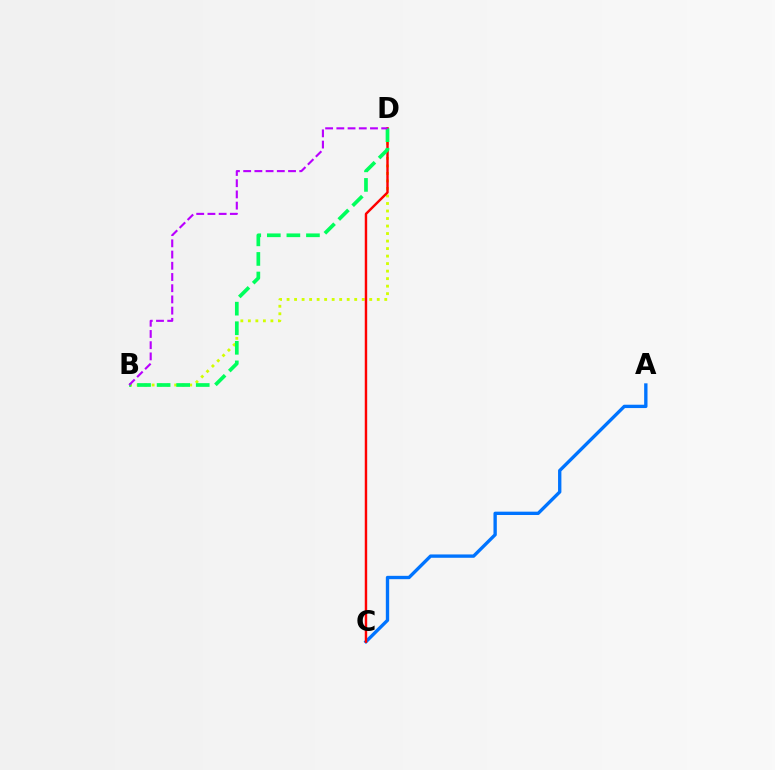{('A', 'C'): [{'color': '#0074ff', 'line_style': 'solid', 'thickness': 2.41}], ('B', 'D'): [{'color': '#d1ff00', 'line_style': 'dotted', 'thickness': 2.04}, {'color': '#00ff5c', 'line_style': 'dashed', 'thickness': 2.66}, {'color': '#b900ff', 'line_style': 'dashed', 'thickness': 1.52}], ('C', 'D'): [{'color': '#ff0000', 'line_style': 'solid', 'thickness': 1.75}]}